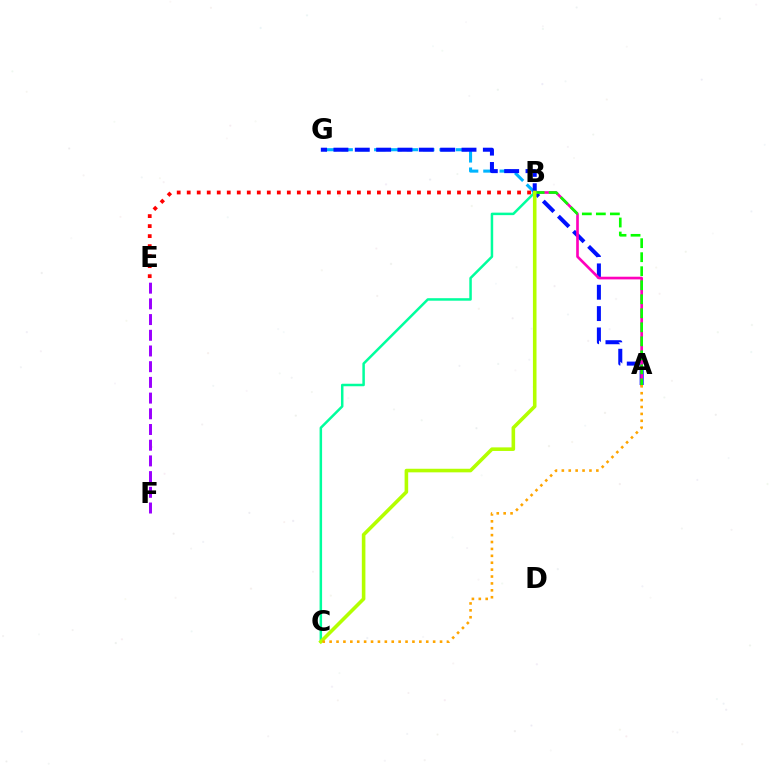{('E', 'F'): [{'color': '#9b00ff', 'line_style': 'dashed', 'thickness': 2.13}], ('B', 'G'): [{'color': '#00b5ff', 'line_style': 'dashed', 'thickness': 2.22}], ('A', 'G'): [{'color': '#0010ff', 'line_style': 'dashed', 'thickness': 2.9}], ('B', 'C'): [{'color': '#00ff9d', 'line_style': 'solid', 'thickness': 1.8}, {'color': '#b3ff00', 'line_style': 'solid', 'thickness': 2.58}], ('B', 'E'): [{'color': '#ff0000', 'line_style': 'dotted', 'thickness': 2.72}], ('A', 'B'): [{'color': '#ff00bd', 'line_style': 'solid', 'thickness': 1.92}, {'color': '#08ff00', 'line_style': 'dashed', 'thickness': 1.9}], ('A', 'C'): [{'color': '#ffa500', 'line_style': 'dotted', 'thickness': 1.87}]}